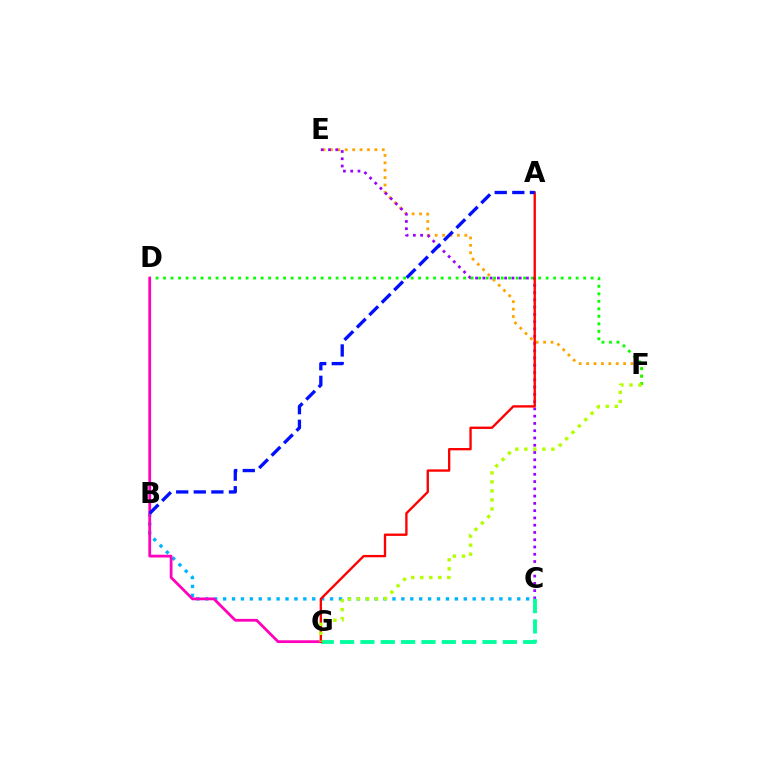{('E', 'F'): [{'color': '#ffa500', 'line_style': 'dotted', 'thickness': 2.01}], ('D', 'F'): [{'color': '#08ff00', 'line_style': 'dotted', 'thickness': 2.04}], ('C', 'G'): [{'color': '#00ff9d', 'line_style': 'dashed', 'thickness': 2.76}], ('B', 'C'): [{'color': '#00b5ff', 'line_style': 'dotted', 'thickness': 2.42}], ('C', 'E'): [{'color': '#9b00ff', 'line_style': 'dotted', 'thickness': 1.97}], ('D', 'G'): [{'color': '#ff00bd', 'line_style': 'solid', 'thickness': 2.0}], ('A', 'G'): [{'color': '#ff0000', 'line_style': 'solid', 'thickness': 1.69}], ('F', 'G'): [{'color': '#b3ff00', 'line_style': 'dotted', 'thickness': 2.45}], ('A', 'B'): [{'color': '#0010ff', 'line_style': 'dashed', 'thickness': 2.39}]}